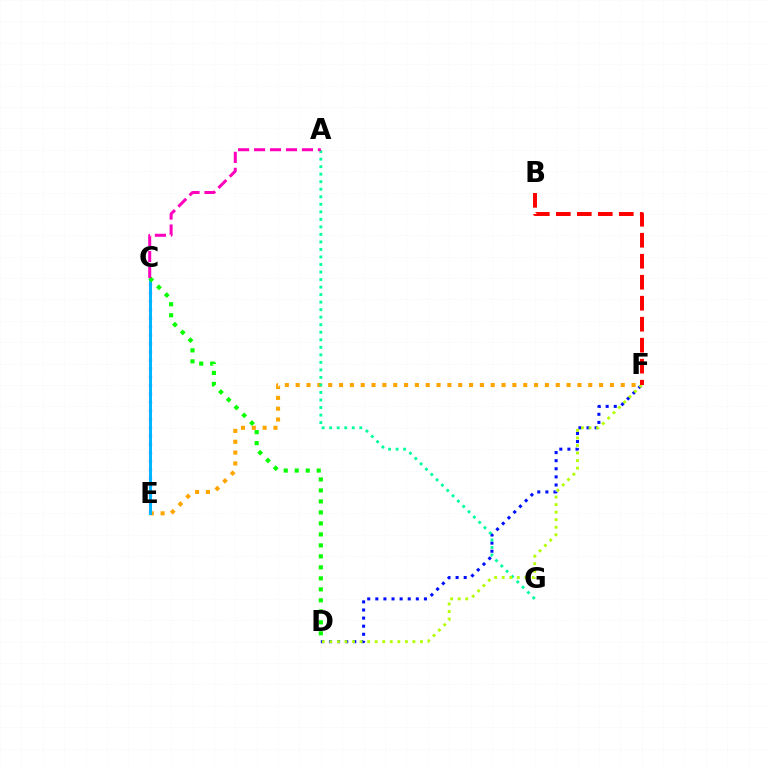{('C', 'E'): [{'color': '#9b00ff', 'line_style': 'dotted', 'thickness': 2.29}, {'color': '#00b5ff', 'line_style': 'solid', 'thickness': 2.15}], ('E', 'F'): [{'color': '#ffa500', 'line_style': 'dotted', 'thickness': 2.94}], ('D', 'F'): [{'color': '#0010ff', 'line_style': 'dotted', 'thickness': 2.2}, {'color': '#b3ff00', 'line_style': 'dotted', 'thickness': 2.05}], ('A', 'G'): [{'color': '#00ff9d', 'line_style': 'dotted', 'thickness': 2.05}], ('C', 'D'): [{'color': '#08ff00', 'line_style': 'dotted', 'thickness': 2.99}], ('B', 'F'): [{'color': '#ff0000', 'line_style': 'dashed', 'thickness': 2.85}], ('A', 'C'): [{'color': '#ff00bd', 'line_style': 'dashed', 'thickness': 2.17}]}